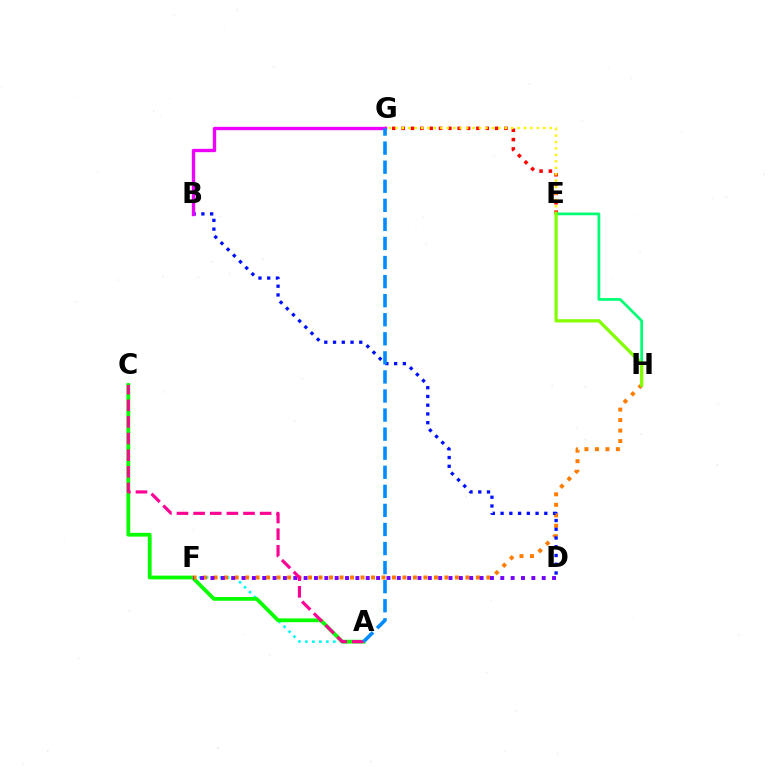{('A', 'F'): [{'color': '#00fff6', 'line_style': 'dotted', 'thickness': 1.9}], ('E', 'G'): [{'color': '#ff0000', 'line_style': 'dotted', 'thickness': 2.54}, {'color': '#fcf500', 'line_style': 'dotted', 'thickness': 1.75}], ('A', 'C'): [{'color': '#08ff00', 'line_style': 'solid', 'thickness': 2.72}, {'color': '#ff0094', 'line_style': 'dashed', 'thickness': 2.26}], ('F', 'H'): [{'color': '#ff7c00', 'line_style': 'dotted', 'thickness': 2.85}], ('D', 'F'): [{'color': '#7200ff', 'line_style': 'dotted', 'thickness': 2.81}], ('B', 'D'): [{'color': '#0010ff', 'line_style': 'dotted', 'thickness': 2.38}], ('B', 'G'): [{'color': '#ee00ff', 'line_style': 'solid', 'thickness': 2.41}], ('E', 'H'): [{'color': '#00ff74', 'line_style': 'solid', 'thickness': 1.97}, {'color': '#84ff00', 'line_style': 'solid', 'thickness': 2.35}], ('A', 'G'): [{'color': '#008cff', 'line_style': 'dashed', 'thickness': 2.59}]}